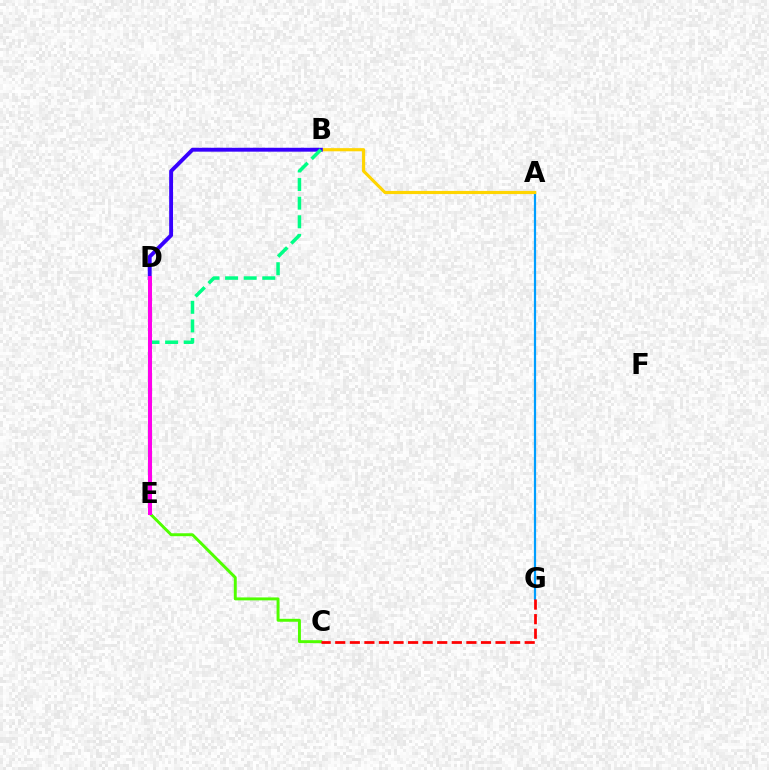{('C', 'E'): [{'color': '#4fff00', 'line_style': 'solid', 'thickness': 2.12}], ('A', 'G'): [{'color': '#009eff', 'line_style': 'solid', 'thickness': 1.59}], ('A', 'B'): [{'color': '#ffd500', 'line_style': 'solid', 'thickness': 2.27}], ('C', 'G'): [{'color': '#ff0000', 'line_style': 'dashed', 'thickness': 1.98}], ('B', 'D'): [{'color': '#3700ff', 'line_style': 'solid', 'thickness': 2.8}], ('B', 'E'): [{'color': '#00ff86', 'line_style': 'dashed', 'thickness': 2.53}], ('D', 'E'): [{'color': '#ff00ed', 'line_style': 'solid', 'thickness': 2.91}]}